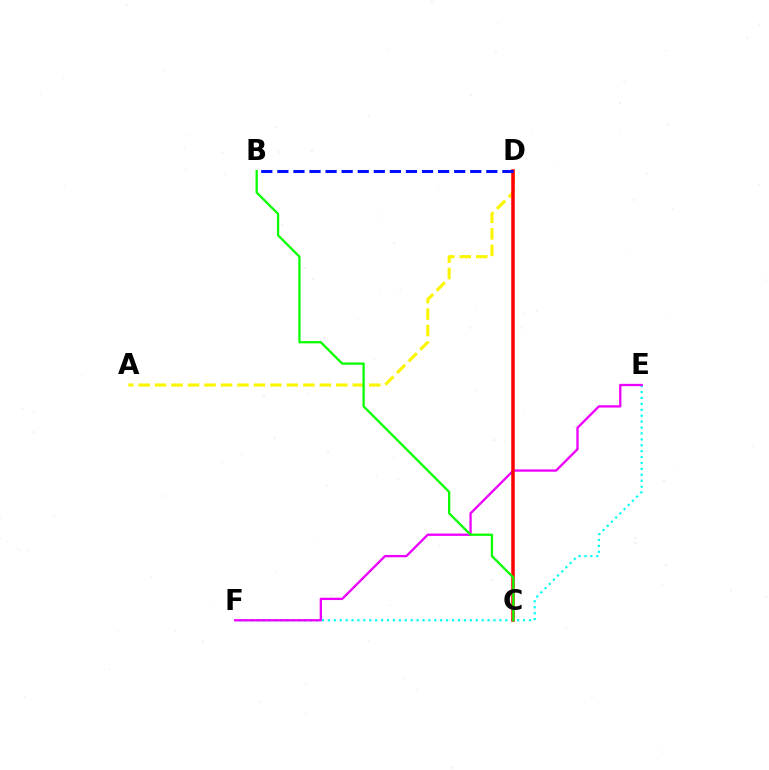{('E', 'F'): [{'color': '#00fff6', 'line_style': 'dotted', 'thickness': 1.61}, {'color': '#ee00ff', 'line_style': 'solid', 'thickness': 1.67}], ('A', 'D'): [{'color': '#fcf500', 'line_style': 'dashed', 'thickness': 2.24}], ('C', 'D'): [{'color': '#ff0000', 'line_style': 'solid', 'thickness': 2.53}], ('B', 'D'): [{'color': '#0010ff', 'line_style': 'dashed', 'thickness': 2.18}], ('B', 'C'): [{'color': '#08ff00', 'line_style': 'solid', 'thickness': 1.63}]}